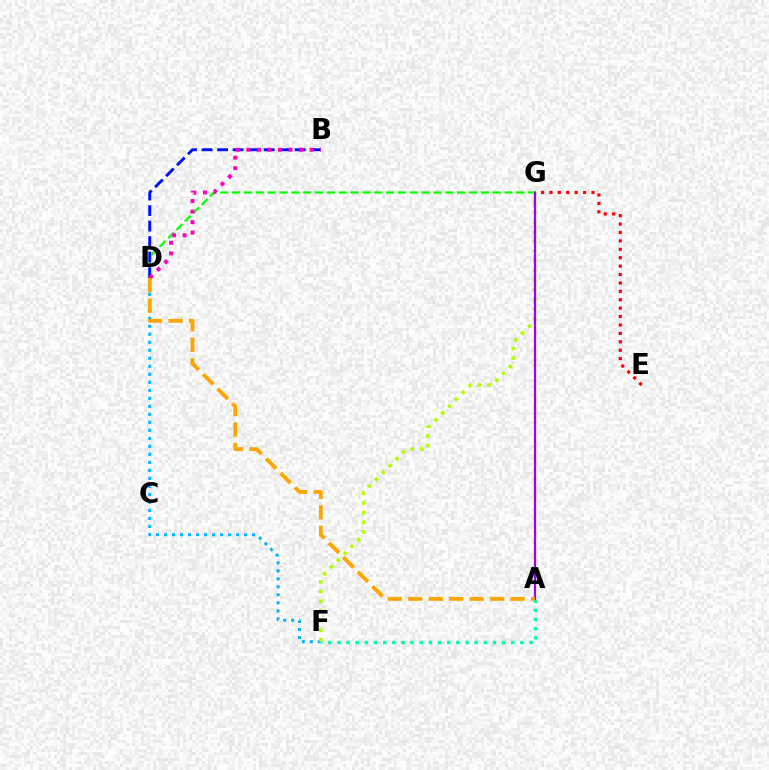{('E', 'G'): [{'color': '#ff0000', 'line_style': 'dotted', 'thickness': 2.29}], ('D', 'G'): [{'color': '#08ff00', 'line_style': 'dashed', 'thickness': 1.61}], ('B', 'D'): [{'color': '#0010ff', 'line_style': 'dashed', 'thickness': 2.11}, {'color': '#ff00bd', 'line_style': 'dotted', 'thickness': 2.86}], ('D', 'F'): [{'color': '#00b5ff', 'line_style': 'dotted', 'thickness': 2.18}], ('A', 'F'): [{'color': '#00ff9d', 'line_style': 'dotted', 'thickness': 2.49}], ('F', 'G'): [{'color': '#b3ff00', 'line_style': 'dotted', 'thickness': 2.62}], ('A', 'G'): [{'color': '#9b00ff', 'line_style': 'solid', 'thickness': 1.61}], ('A', 'D'): [{'color': '#ffa500', 'line_style': 'dashed', 'thickness': 2.78}]}